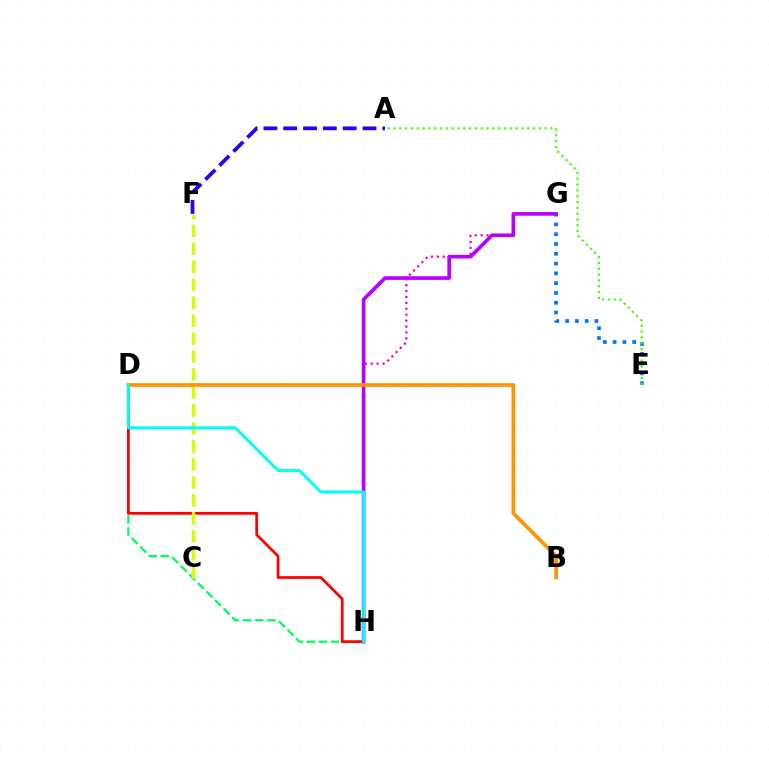{('D', 'H'): [{'color': '#00ff5c', 'line_style': 'dashed', 'thickness': 1.65}, {'color': '#ff0000', 'line_style': 'solid', 'thickness': 1.98}, {'color': '#00fff6', 'line_style': 'solid', 'thickness': 2.12}], ('E', 'G'): [{'color': '#0074ff', 'line_style': 'dotted', 'thickness': 2.66}], ('D', 'G'): [{'color': '#ff00ac', 'line_style': 'dotted', 'thickness': 1.61}], ('G', 'H'): [{'color': '#b900ff', 'line_style': 'solid', 'thickness': 2.63}], ('A', 'E'): [{'color': '#3dff00', 'line_style': 'dotted', 'thickness': 1.58}], ('A', 'F'): [{'color': '#2500ff', 'line_style': 'dashed', 'thickness': 2.69}], ('C', 'F'): [{'color': '#d1ff00', 'line_style': 'dashed', 'thickness': 2.44}], ('B', 'D'): [{'color': '#ff9400', 'line_style': 'solid', 'thickness': 2.66}]}